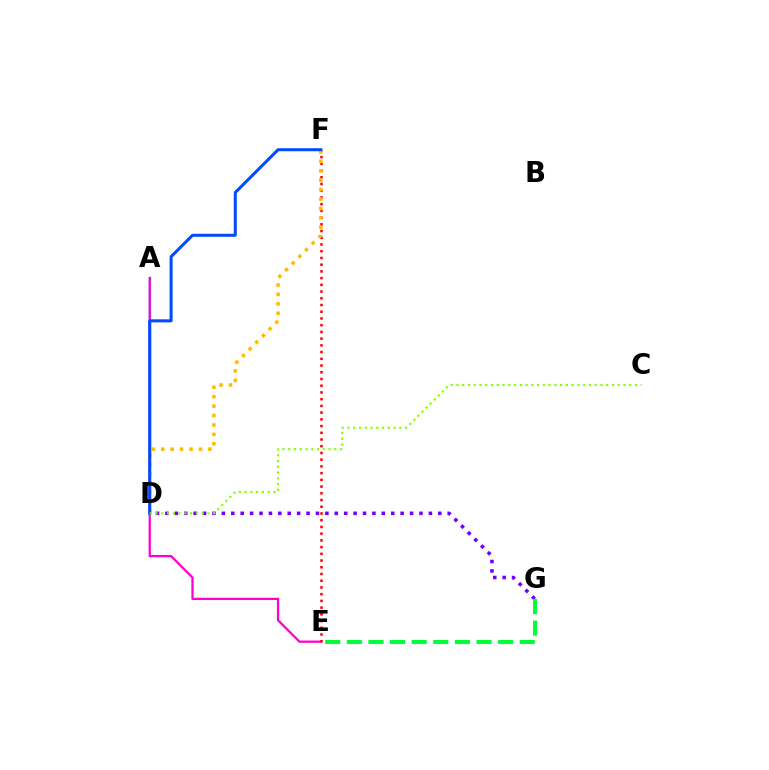{('A', 'D'): [{'color': '#00fff6', 'line_style': 'solid', 'thickness': 1.69}], ('A', 'E'): [{'color': '#ff00cf', 'line_style': 'solid', 'thickness': 1.63}], ('D', 'G'): [{'color': '#7200ff', 'line_style': 'dotted', 'thickness': 2.56}], ('E', 'F'): [{'color': '#ff0000', 'line_style': 'dotted', 'thickness': 1.83}], ('D', 'F'): [{'color': '#ffbd00', 'line_style': 'dotted', 'thickness': 2.56}, {'color': '#004bff', 'line_style': 'solid', 'thickness': 2.18}], ('E', 'G'): [{'color': '#00ff39', 'line_style': 'dashed', 'thickness': 2.94}], ('C', 'D'): [{'color': '#84ff00', 'line_style': 'dotted', 'thickness': 1.56}]}